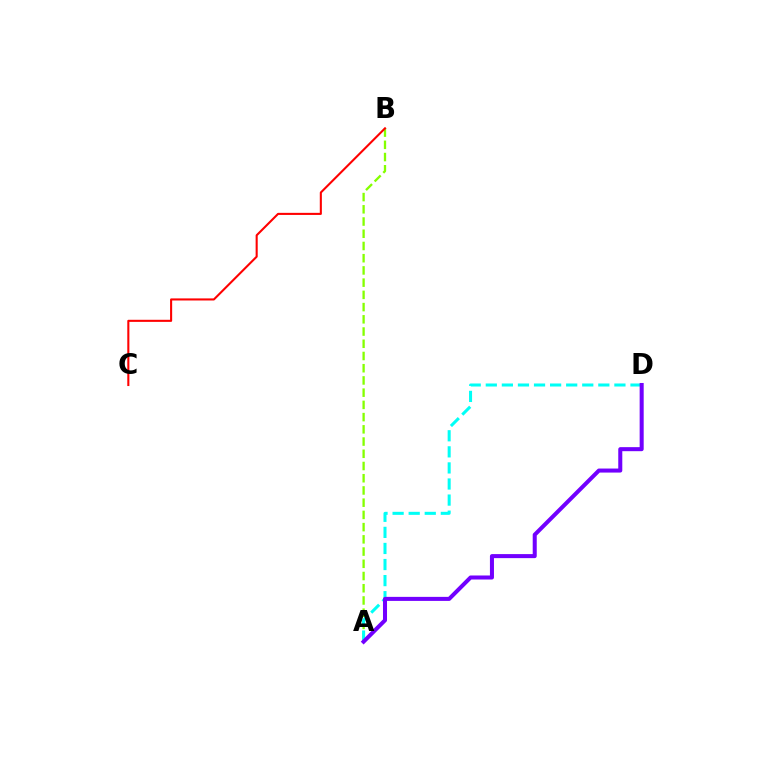{('A', 'B'): [{'color': '#84ff00', 'line_style': 'dashed', 'thickness': 1.66}], ('A', 'D'): [{'color': '#00fff6', 'line_style': 'dashed', 'thickness': 2.18}, {'color': '#7200ff', 'line_style': 'solid', 'thickness': 2.9}], ('B', 'C'): [{'color': '#ff0000', 'line_style': 'solid', 'thickness': 1.5}]}